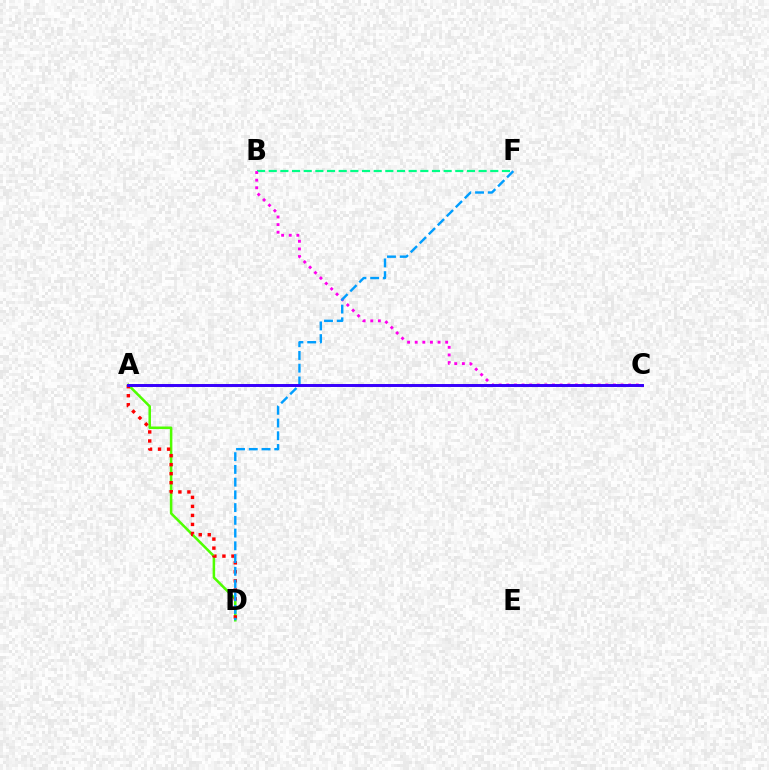{('B', 'F'): [{'color': '#00ff86', 'line_style': 'dashed', 'thickness': 1.58}], ('A', 'D'): [{'color': '#4fff00', 'line_style': 'solid', 'thickness': 1.82}, {'color': '#ff0000', 'line_style': 'dotted', 'thickness': 2.45}], ('A', 'C'): [{'color': '#ffd500', 'line_style': 'solid', 'thickness': 2.04}, {'color': '#3700ff', 'line_style': 'solid', 'thickness': 2.12}], ('B', 'C'): [{'color': '#ff00ed', 'line_style': 'dotted', 'thickness': 2.07}], ('D', 'F'): [{'color': '#009eff', 'line_style': 'dashed', 'thickness': 1.73}]}